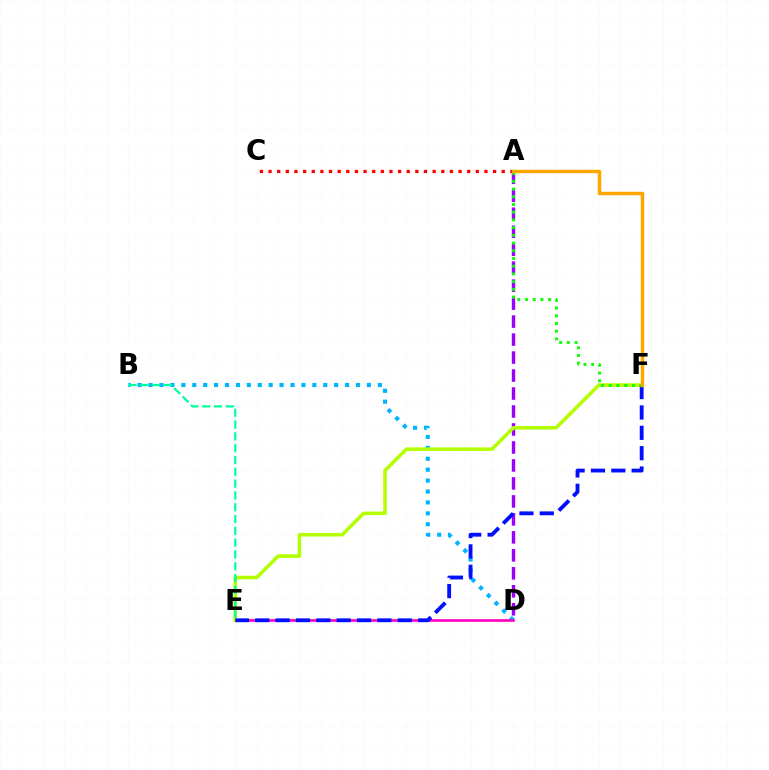{('A', 'D'): [{'color': '#9b00ff', 'line_style': 'dashed', 'thickness': 2.44}], ('B', 'D'): [{'color': '#00b5ff', 'line_style': 'dotted', 'thickness': 2.97}], ('D', 'E'): [{'color': '#ff00bd', 'line_style': 'solid', 'thickness': 1.91}], ('E', 'F'): [{'color': '#b3ff00', 'line_style': 'solid', 'thickness': 2.55}, {'color': '#0010ff', 'line_style': 'dashed', 'thickness': 2.77}], ('A', 'F'): [{'color': '#08ff00', 'line_style': 'dotted', 'thickness': 2.1}, {'color': '#ffa500', 'line_style': 'solid', 'thickness': 2.47}], ('A', 'C'): [{'color': '#ff0000', 'line_style': 'dotted', 'thickness': 2.35}], ('B', 'E'): [{'color': '#00ff9d', 'line_style': 'dashed', 'thickness': 1.6}]}